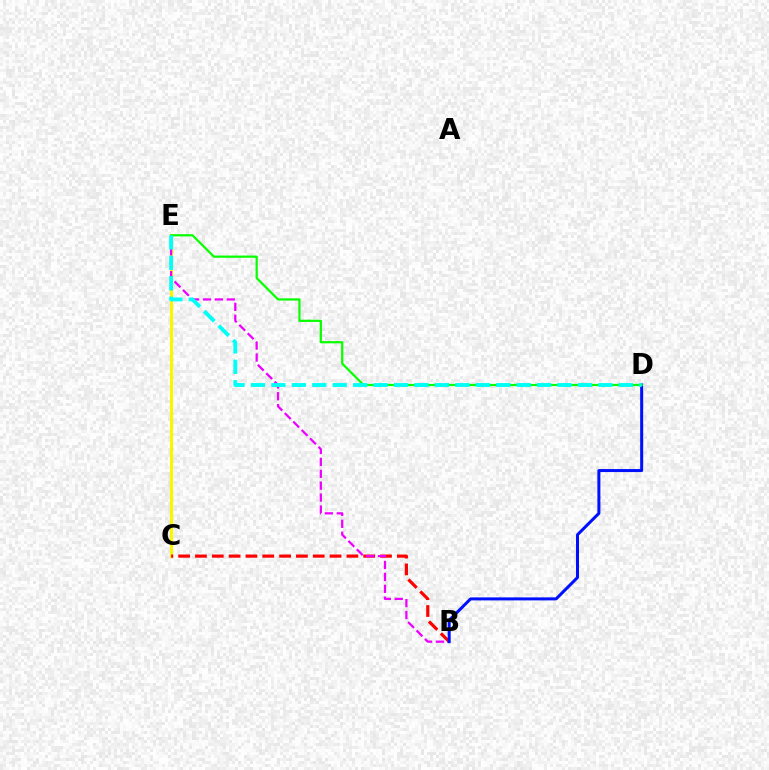{('C', 'E'): [{'color': '#fcf500', 'line_style': 'solid', 'thickness': 2.24}], ('B', 'C'): [{'color': '#ff0000', 'line_style': 'dashed', 'thickness': 2.29}], ('B', 'E'): [{'color': '#ee00ff', 'line_style': 'dashed', 'thickness': 1.62}], ('B', 'D'): [{'color': '#0010ff', 'line_style': 'solid', 'thickness': 2.17}], ('D', 'E'): [{'color': '#08ff00', 'line_style': 'solid', 'thickness': 1.6}, {'color': '#00fff6', 'line_style': 'dashed', 'thickness': 2.78}]}